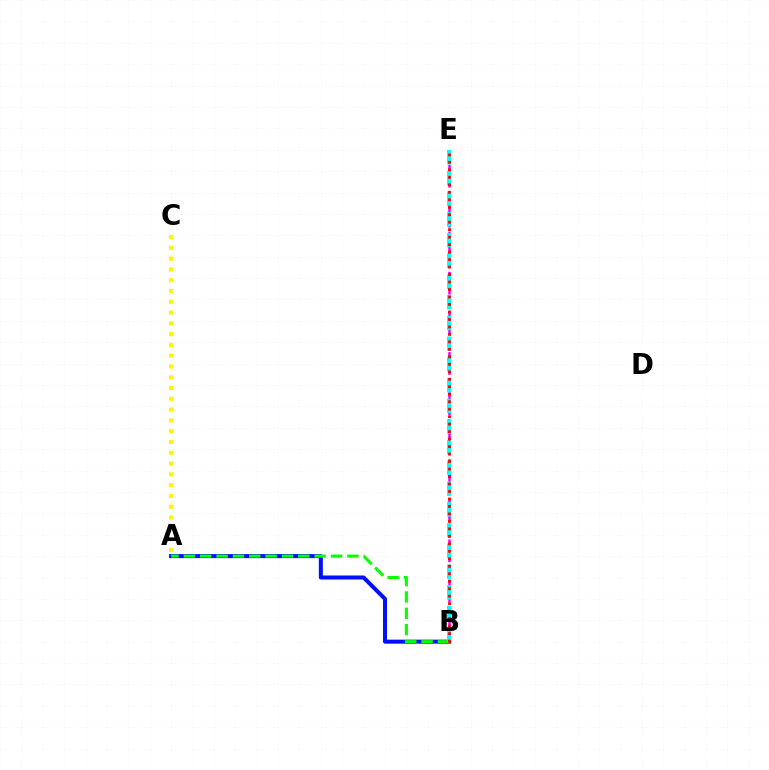{('A', 'C'): [{'color': '#fcf500', 'line_style': 'dotted', 'thickness': 2.93}], ('A', 'B'): [{'color': '#0010ff', 'line_style': 'solid', 'thickness': 2.9}, {'color': '#08ff00', 'line_style': 'dashed', 'thickness': 2.22}], ('B', 'E'): [{'color': '#ee00ff', 'line_style': 'dashed', 'thickness': 1.82}, {'color': '#00fff6', 'line_style': 'dashed', 'thickness': 2.81}, {'color': '#ff0000', 'line_style': 'dotted', 'thickness': 2.03}]}